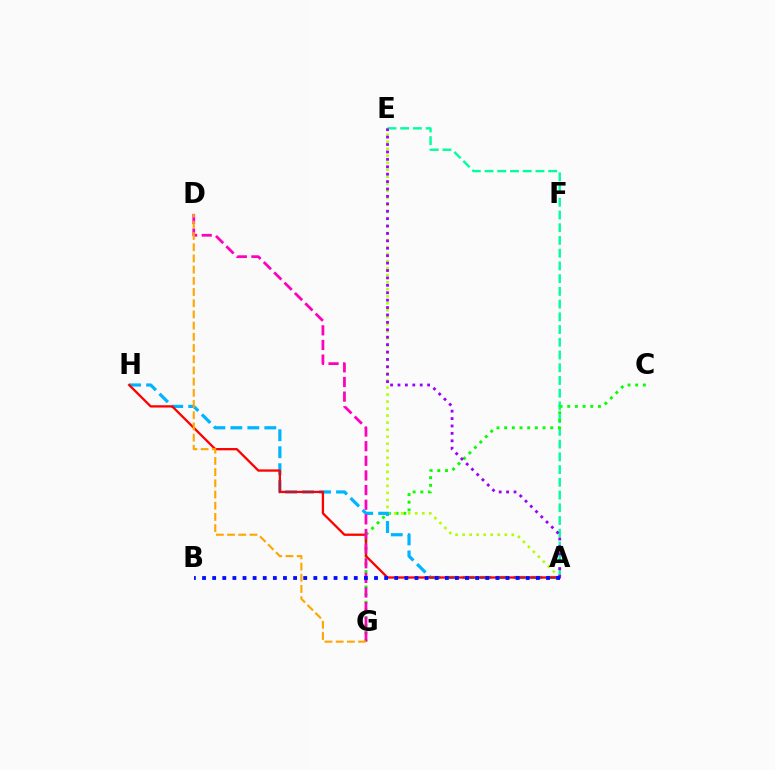{('A', 'E'): [{'color': '#00ff9d', 'line_style': 'dashed', 'thickness': 1.73}, {'color': '#b3ff00', 'line_style': 'dotted', 'thickness': 1.91}, {'color': '#9b00ff', 'line_style': 'dotted', 'thickness': 2.01}], ('C', 'G'): [{'color': '#08ff00', 'line_style': 'dotted', 'thickness': 2.09}], ('A', 'H'): [{'color': '#00b5ff', 'line_style': 'dashed', 'thickness': 2.31}, {'color': '#ff0000', 'line_style': 'solid', 'thickness': 1.65}], ('D', 'G'): [{'color': '#ff00bd', 'line_style': 'dashed', 'thickness': 1.99}, {'color': '#ffa500', 'line_style': 'dashed', 'thickness': 1.52}], ('A', 'B'): [{'color': '#0010ff', 'line_style': 'dotted', 'thickness': 2.75}]}